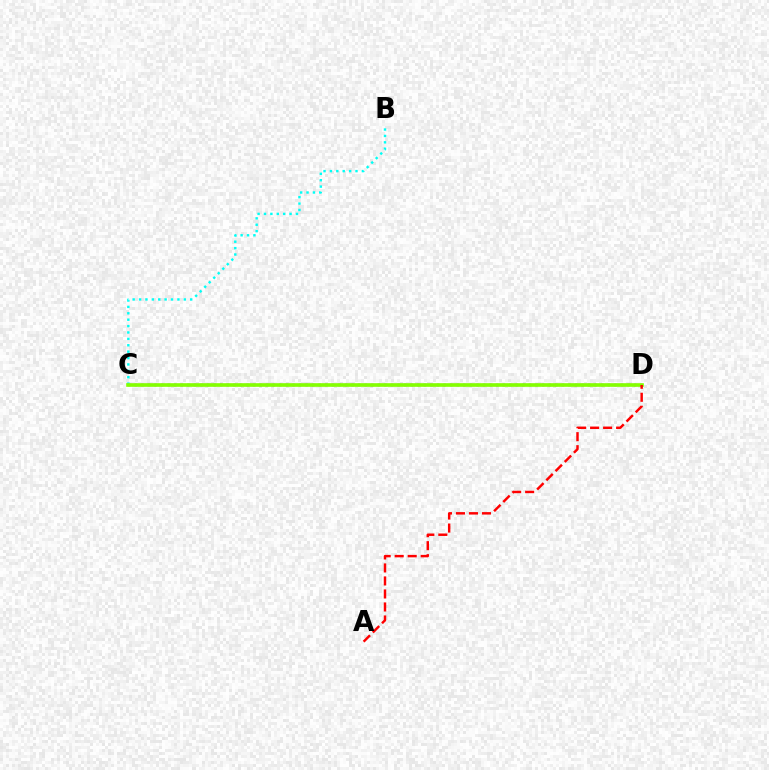{('C', 'D'): [{'color': '#7200ff', 'line_style': 'dotted', 'thickness': 1.79}, {'color': '#84ff00', 'line_style': 'solid', 'thickness': 2.62}], ('B', 'C'): [{'color': '#00fff6', 'line_style': 'dotted', 'thickness': 1.74}], ('A', 'D'): [{'color': '#ff0000', 'line_style': 'dashed', 'thickness': 1.77}]}